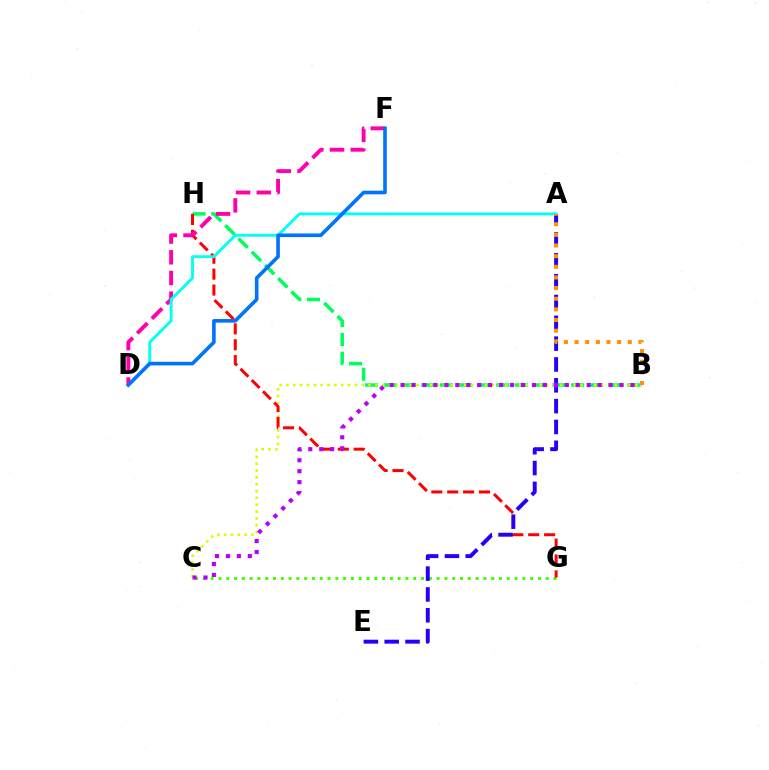{('C', 'G'): [{'color': '#3dff00', 'line_style': 'dotted', 'thickness': 2.12}], ('B', 'H'): [{'color': '#00ff5c', 'line_style': 'dashed', 'thickness': 2.55}], ('B', 'C'): [{'color': '#d1ff00', 'line_style': 'dotted', 'thickness': 1.86}, {'color': '#b900ff', 'line_style': 'dotted', 'thickness': 2.97}], ('G', 'H'): [{'color': '#ff0000', 'line_style': 'dashed', 'thickness': 2.16}], ('A', 'E'): [{'color': '#2500ff', 'line_style': 'dashed', 'thickness': 2.83}], ('D', 'F'): [{'color': '#ff00ac', 'line_style': 'dashed', 'thickness': 2.81}, {'color': '#0074ff', 'line_style': 'solid', 'thickness': 2.6}], ('A', 'D'): [{'color': '#00fff6', 'line_style': 'solid', 'thickness': 2.08}], ('A', 'B'): [{'color': '#ff9400', 'line_style': 'dotted', 'thickness': 2.89}]}